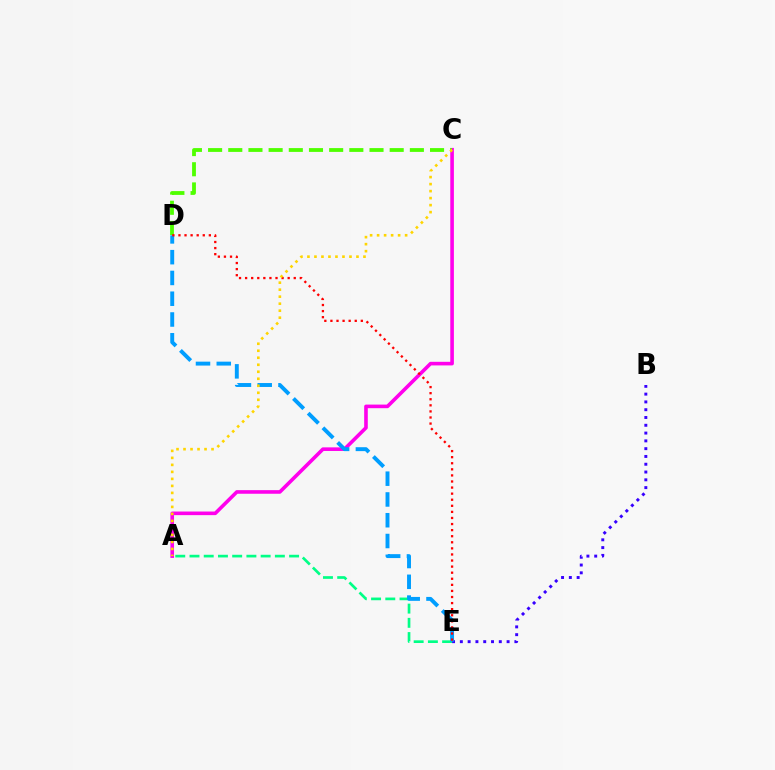{('A', 'C'): [{'color': '#ff00ed', 'line_style': 'solid', 'thickness': 2.6}, {'color': '#ffd500', 'line_style': 'dotted', 'thickness': 1.9}], ('A', 'E'): [{'color': '#00ff86', 'line_style': 'dashed', 'thickness': 1.93}], ('C', 'D'): [{'color': '#4fff00', 'line_style': 'dashed', 'thickness': 2.74}], ('B', 'E'): [{'color': '#3700ff', 'line_style': 'dotted', 'thickness': 2.12}], ('D', 'E'): [{'color': '#009eff', 'line_style': 'dashed', 'thickness': 2.82}, {'color': '#ff0000', 'line_style': 'dotted', 'thickness': 1.65}]}